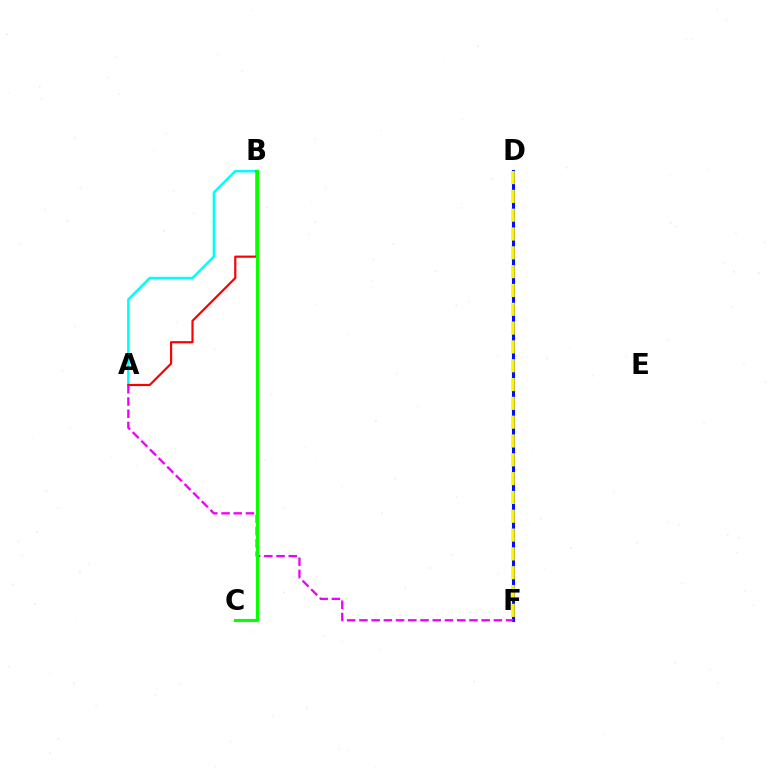{('A', 'B'): [{'color': '#00fff6', 'line_style': 'solid', 'thickness': 1.8}, {'color': '#ff0000', 'line_style': 'solid', 'thickness': 1.57}], ('D', 'F'): [{'color': '#0010ff', 'line_style': 'solid', 'thickness': 2.21}, {'color': '#fcf500', 'line_style': 'dashed', 'thickness': 2.56}], ('A', 'F'): [{'color': '#ee00ff', 'line_style': 'dashed', 'thickness': 1.66}], ('B', 'C'): [{'color': '#08ff00', 'line_style': 'solid', 'thickness': 2.25}]}